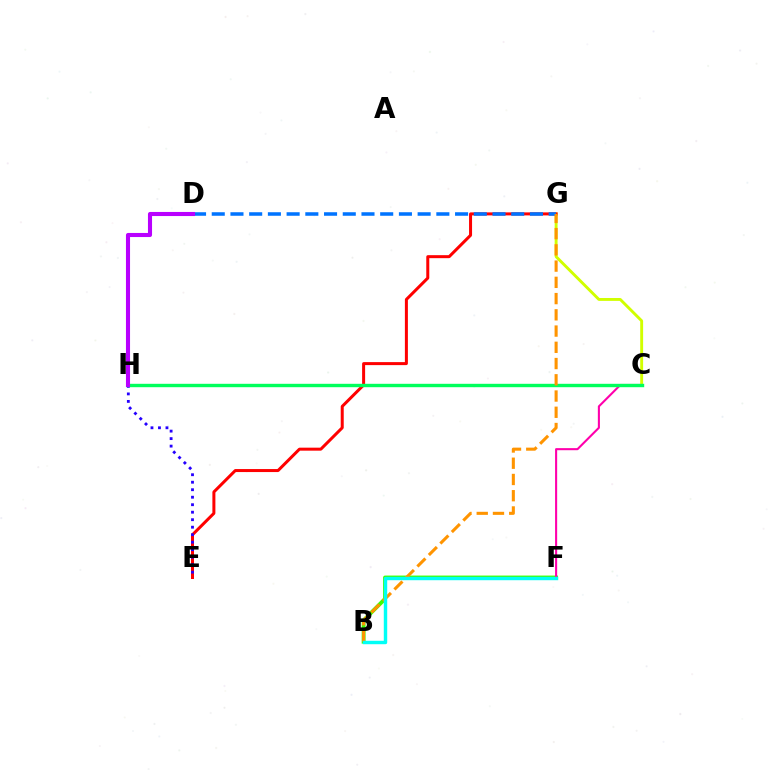{('B', 'F'): [{'color': '#3dff00', 'line_style': 'solid', 'thickness': 2.78}, {'color': '#00fff6', 'line_style': 'solid', 'thickness': 2.47}], ('C', 'F'): [{'color': '#ff00ac', 'line_style': 'solid', 'thickness': 1.51}], ('C', 'G'): [{'color': '#d1ff00', 'line_style': 'solid', 'thickness': 2.09}], ('E', 'G'): [{'color': '#ff0000', 'line_style': 'solid', 'thickness': 2.16}], ('D', 'G'): [{'color': '#0074ff', 'line_style': 'dashed', 'thickness': 2.54}], ('E', 'H'): [{'color': '#2500ff', 'line_style': 'dotted', 'thickness': 2.04}], ('C', 'H'): [{'color': '#00ff5c', 'line_style': 'solid', 'thickness': 2.45}], ('B', 'G'): [{'color': '#ff9400', 'line_style': 'dashed', 'thickness': 2.21}], ('D', 'H'): [{'color': '#b900ff', 'line_style': 'solid', 'thickness': 2.94}]}